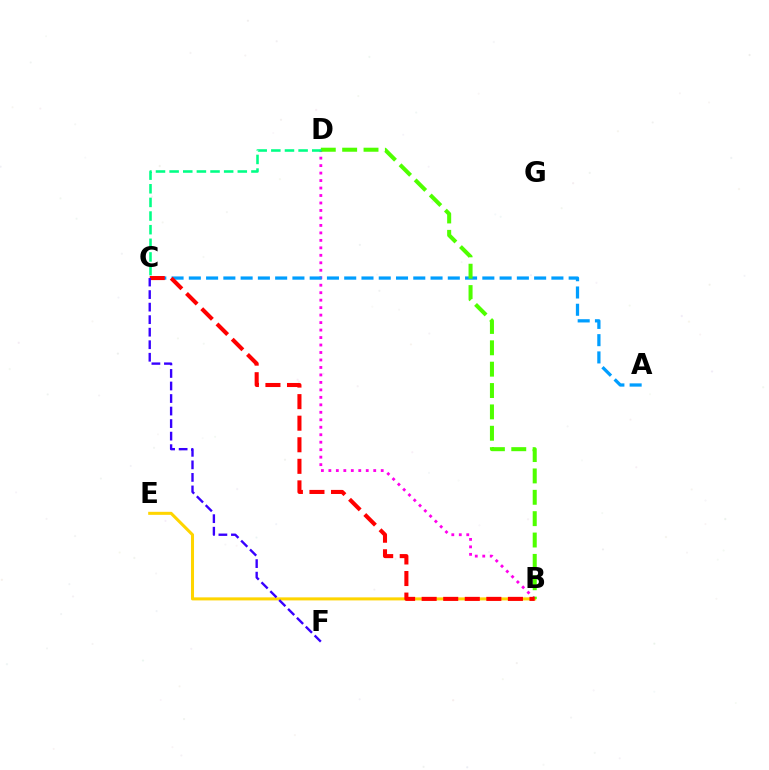{('B', 'D'): [{'color': '#ff00ed', 'line_style': 'dotted', 'thickness': 2.03}, {'color': '#4fff00', 'line_style': 'dashed', 'thickness': 2.9}], ('A', 'C'): [{'color': '#009eff', 'line_style': 'dashed', 'thickness': 2.35}], ('B', 'E'): [{'color': '#ffd500', 'line_style': 'solid', 'thickness': 2.19}], ('B', 'C'): [{'color': '#ff0000', 'line_style': 'dashed', 'thickness': 2.93}], ('C', 'D'): [{'color': '#00ff86', 'line_style': 'dashed', 'thickness': 1.85}], ('C', 'F'): [{'color': '#3700ff', 'line_style': 'dashed', 'thickness': 1.7}]}